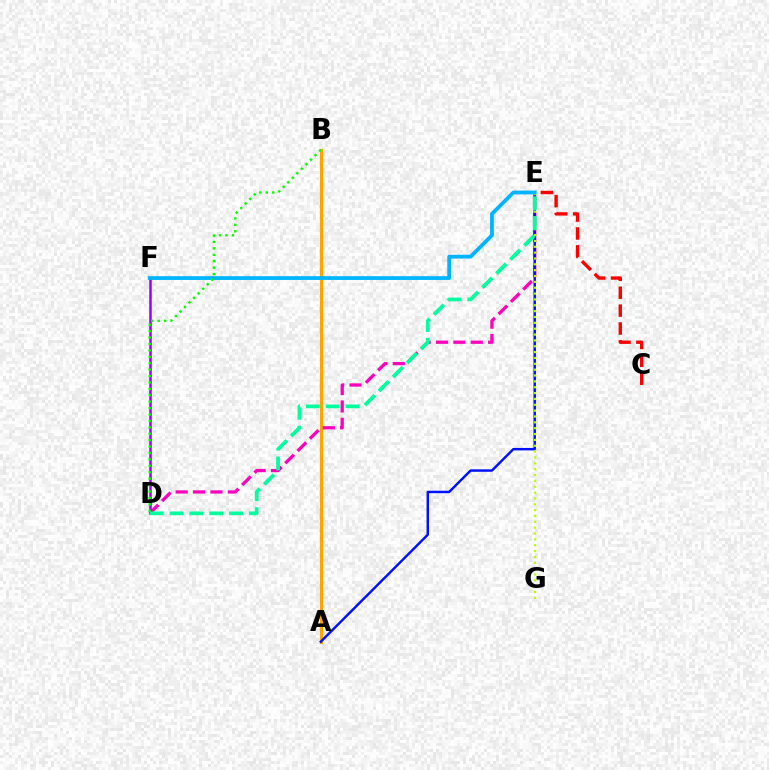{('A', 'B'): [{'color': '#ffa500', 'line_style': 'solid', 'thickness': 2.34}], ('D', 'E'): [{'color': '#ff00bd', 'line_style': 'dashed', 'thickness': 2.36}, {'color': '#00ff9d', 'line_style': 'dashed', 'thickness': 2.7}], ('A', 'E'): [{'color': '#0010ff', 'line_style': 'solid', 'thickness': 1.76}], ('D', 'F'): [{'color': '#9b00ff', 'line_style': 'solid', 'thickness': 1.81}], ('C', 'E'): [{'color': '#ff0000', 'line_style': 'dashed', 'thickness': 2.43}], ('E', 'G'): [{'color': '#b3ff00', 'line_style': 'dotted', 'thickness': 1.59}], ('E', 'F'): [{'color': '#00b5ff', 'line_style': 'solid', 'thickness': 2.73}], ('B', 'D'): [{'color': '#08ff00', 'line_style': 'dotted', 'thickness': 1.74}]}